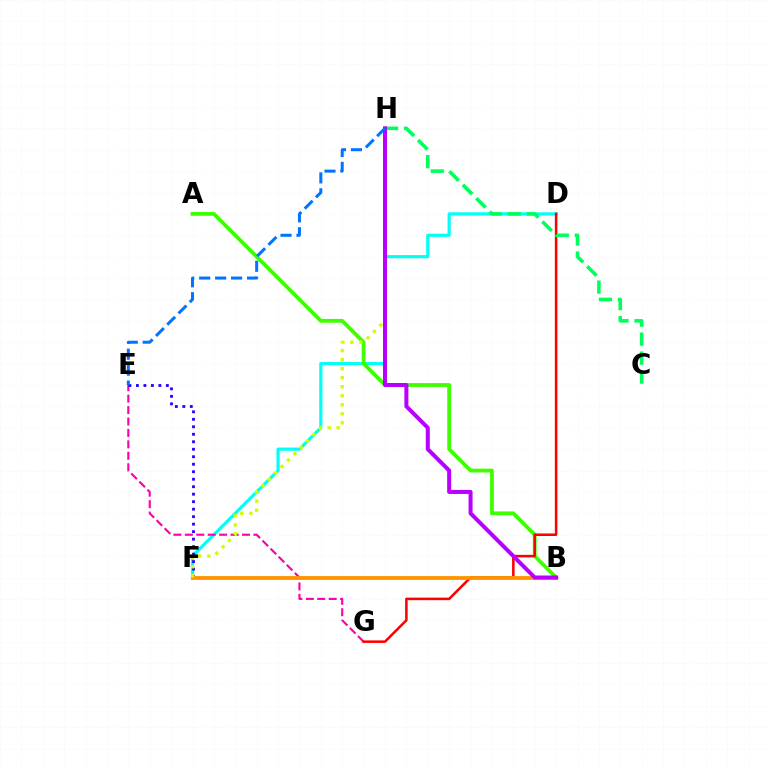{('D', 'F'): [{'color': '#00fff6', 'line_style': 'solid', 'thickness': 2.3}], ('A', 'B'): [{'color': '#3dff00', 'line_style': 'solid', 'thickness': 2.72}], ('E', 'G'): [{'color': '#ff00ac', 'line_style': 'dashed', 'thickness': 1.55}], ('D', 'G'): [{'color': '#ff0000', 'line_style': 'solid', 'thickness': 1.83}], ('C', 'H'): [{'color': '#00ff5c', 'line_style': 'dashed', 'thickness': 2.58}], ('E', 'F'): [{'color': '#2500ff', 'line_style': 'dotted', 'thickness': 2.04}], ('B', 'F'): [{'color': '#ff9400', 'line_style': 'solid', 'thickness': 2.74}], ('F', 'H'): [{'color': '#d1ff00', 'line_style': 'dotted', 'thickness': 2.45}], ('B', 'H'): [{'color': '#b900ff', 'line_style': 'solid', 'thickness': 2.89}], ('E', 'H'): [{'color': '#0074ff', 'line_style': 'dashed', 'thickness': 2.16}]}